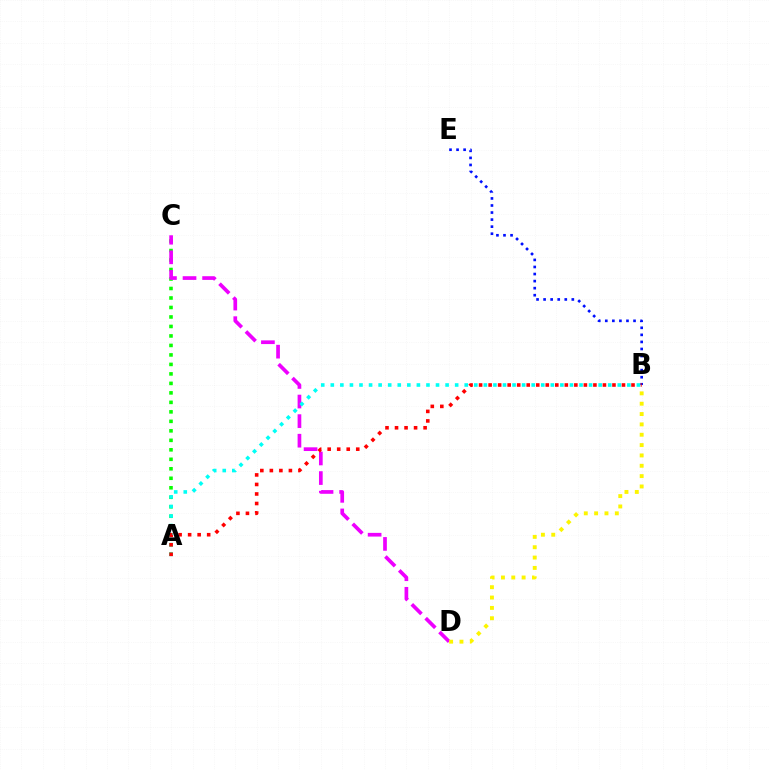{('A', 'C'): [{'color': '#08ff00', 'line_style': 'dotted', 'thickness': 2.58}], ('C', 'D'): [{'color': '#ee00ff', 'line_style': 'dashed', 'thickness': 2.66}], ('A', 'B'): [{'color': '#00fff6', 'line_style': 'dotted', 'thickness': 2.6}, {'color': '#ff0000', 'line_style': 'dotted', 'thickness': 2.59}], ('B', 'E'): [{'color': '#0010ff', 'line_style': 'dotted', 'thickness': 1.92}], ('B', 'D'): [{'color': '#fcf500', 'line_style': 'dotted', 'thickness': 2.81}]}